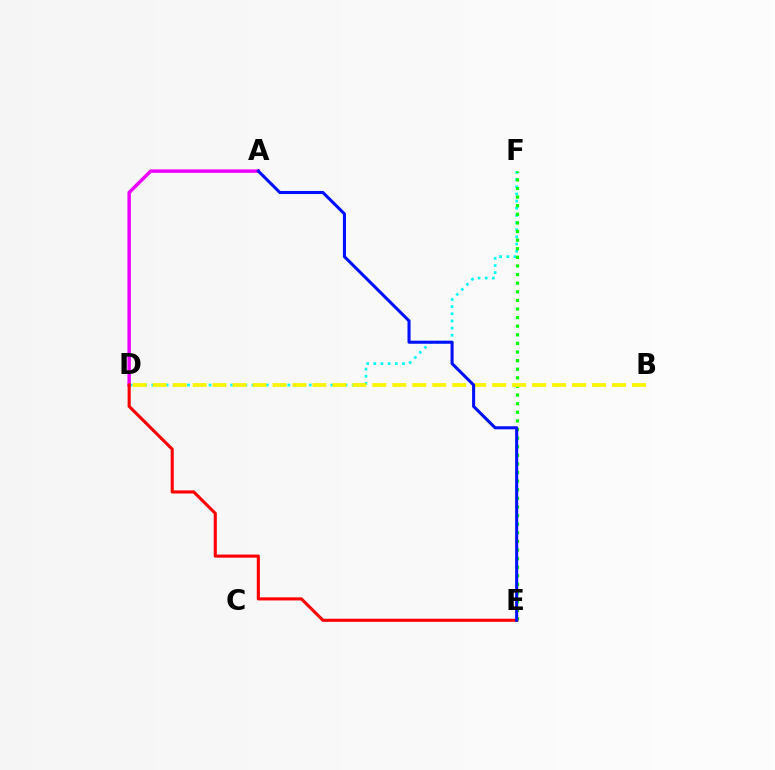{('D', 'F'): [{'color': '#00fff6', 'line_style': 'dotted', 'thickness': 1.95}], ('E', 'F'): [{'color': '#08ff00', 'line_style': 'dotted', 'thickness': 2.34}], ('B', 'D'): [{'color': '#fcf500', 'line_style': 'dashed', 'thickness': 2.71}], ('A', 'D'): [{'color': '#ee00ff', 'line_style': 'solid', 'thickness': 2.49}], ('D', 'E'): [{'color': '#ff0000', 'line_style': 'solid', 'thickness': 2.24}], ('A', 'E'): [{'color': '#0010ff', 'line_style': 'solid', 'thickness': 2.2}]}